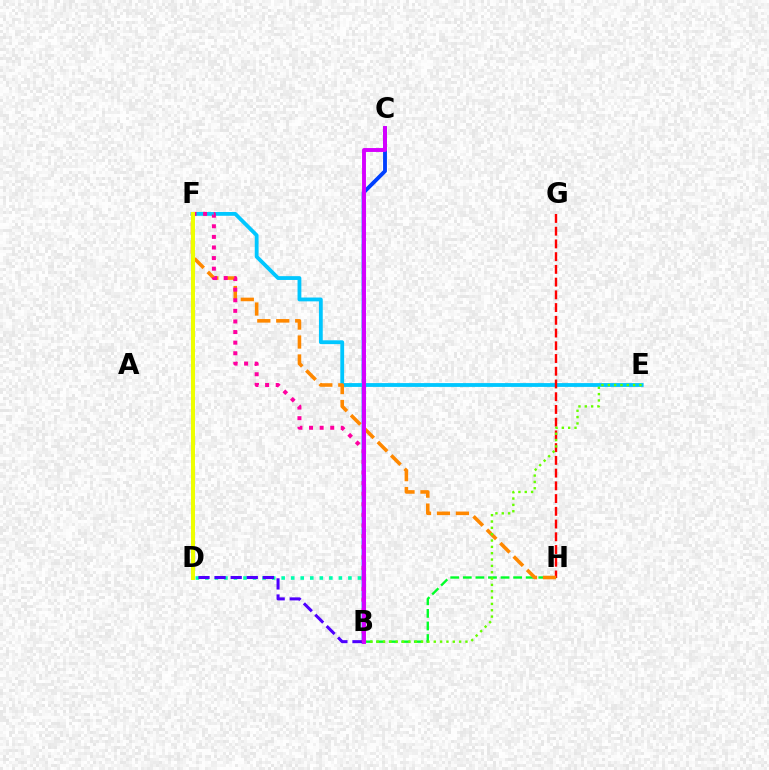{('B', 'C'): [{'color': '#003fff', 'line_style': 'solid', 'thickness': 2.78}, {'color': '#d600ff', 'line_style': 'solid', 'thickness': 2.82}], ('B', 'D'): [{'color': '#00ffaf', 'line_style': 'dotted', 'thickness': 2.59}, {'color': '#4f00ff', 'line_style': 'dashed', 'thickness': 2.19}], ('E', 'F'): [{'color': '#00c7ff', 'line_style': 'solid', 'thickness': 2.74}], ('G', 'H'): [{'color': '#ff0000', 'line_style': 'dashed', 'thickness': 1.73}], ('B', 'H'): [{'color': '#00ff27', 'line_style': 'dashed', 'thickness': 1.71}], ('F', 'H'): [{'color': '#ff8800', 'line_style': 'dashed', 'thickness': 2.57}], ('B', 'E'): [{'color': '#66ff00', 'line_style': 'dotted', 'thickness': 1.72}], ('B', 'F'): [{'color': '#ff00a0', 'line_style': 'dotted', 'thickness': 2.88}], ('D', 'F'): [{'color': '#eeff00', 'line_style': 'solid', 'thickness': 2.9}]}